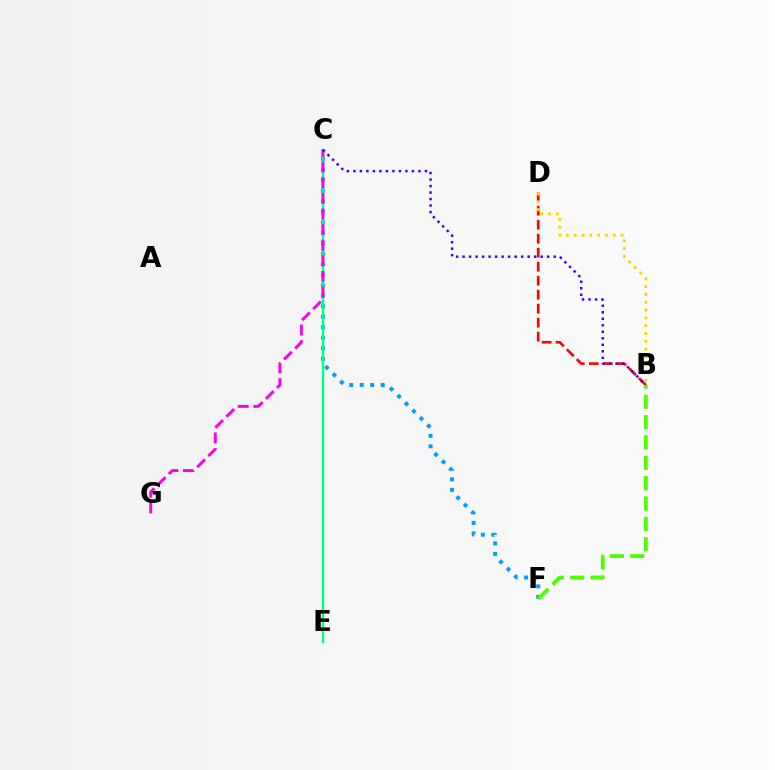{('C', 'F'): [{'color': '#009eff', 'line_style': 'dotted', 'thickness': 2.85}], ('B', 'D'): [{'color': '#ff0000', 'line_style': 'dashed', 'thickness': 1.9}, {'color': '#ffd500', 'line_style': 'dotted', 'thickness': 2.12}], ('C', 'E'): [{'color': '#00ff86', 'line_style': 'solid', 'thickness': 1.74}], ('C', 'G'): [{'color': '#ff00ed', 'line_style': 'dashed', 'thickness': 2.12}], ('B', 'C'): [{'color': '#3700ff', 'line_style': 'dotted', 'thickness': 1.77}], ('B', 'F'): [{'color': '#4fff00', 'line_style': 'dashed', 'thickness': 2.77}]}